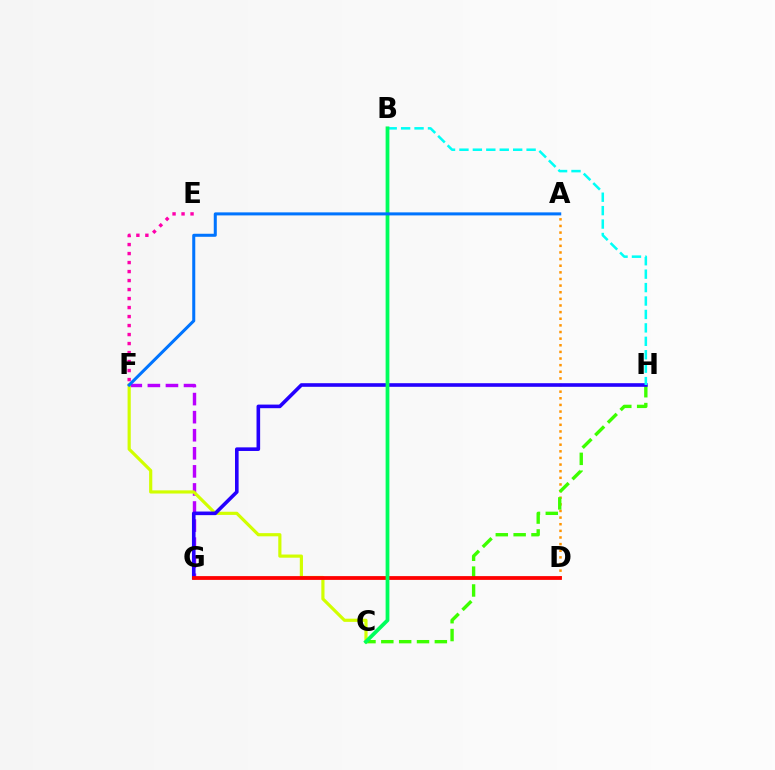{('A', 'D'): [{'color': '#ff9400', 'line_style': 'dotted', 'thickness': 1.8}], ('F', 'G'): [{'color': '#b900ff', 'line_style': 'dashed', 'thickness': 2.45}], ('E', 'F'): [{'color': '#ff00ac', 'line_style': 'dotted', 'thickness': 2.45}], ('C', 'H'): [{'color': '#3dff00', 'line_style': 'dashed', 'thickness': 2.42}], ('C', 'F'): [{'color': '#d1ff00', 'line_style': 'solid', 'thickness': 2.28}], ('G', 'H'): [{'color': '#2500ff', 'line_style': 'solid', 'thickness': 2.6}], ('B', 'H'): [{'color': '#00fff6', 'line_style': 'dashed', 'thickness': 1.82}], ('D', 'G'): [{'color': '#ff0000', 'line_style': 'solid', 'thickness': 2.73}], ('B', 'C'): [{'color': '#00ff5c', 'line_style': 'solid', 'thickness': 2.71}], ('A', 'F'): [{'color': '#0074ff', 'line_style': 'solid', 'thickness': 2.18}]}